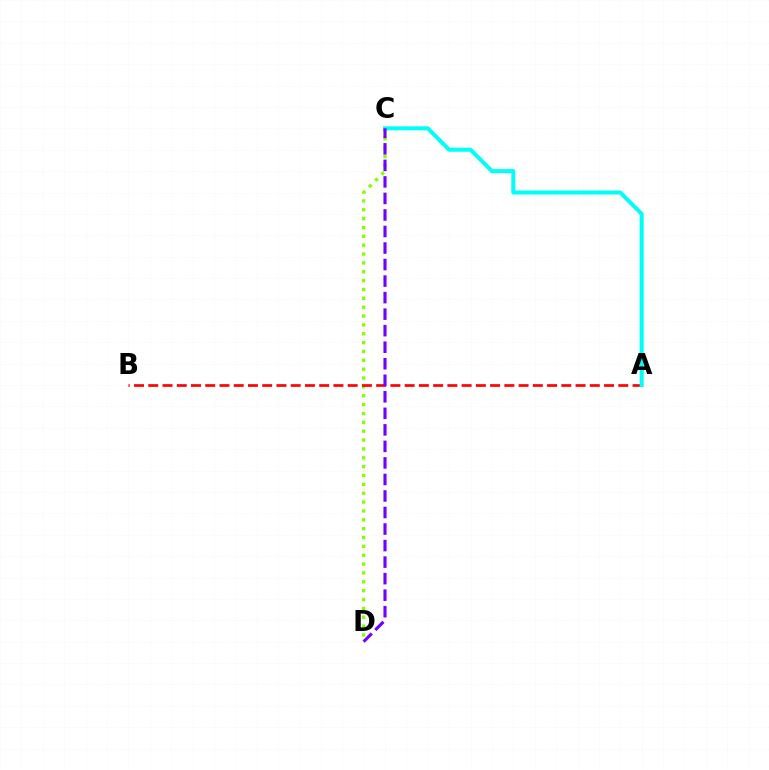{('C', 'D'): [{'color': '#84ff00', 'line_style': 'dotted', 'thickness': 2.41}, {'color': '#7200ff', 'line_style': 'dashed', 'thickness': 2.25}], ('A', 'B'): [{'color': '#ff0000', 'line_style': 'dashed', 'thickness': 1.93}], ('A', 'C'): [{'color': '#00fff6', 'line_style': 'solid', 'thickness': 2.9}]}